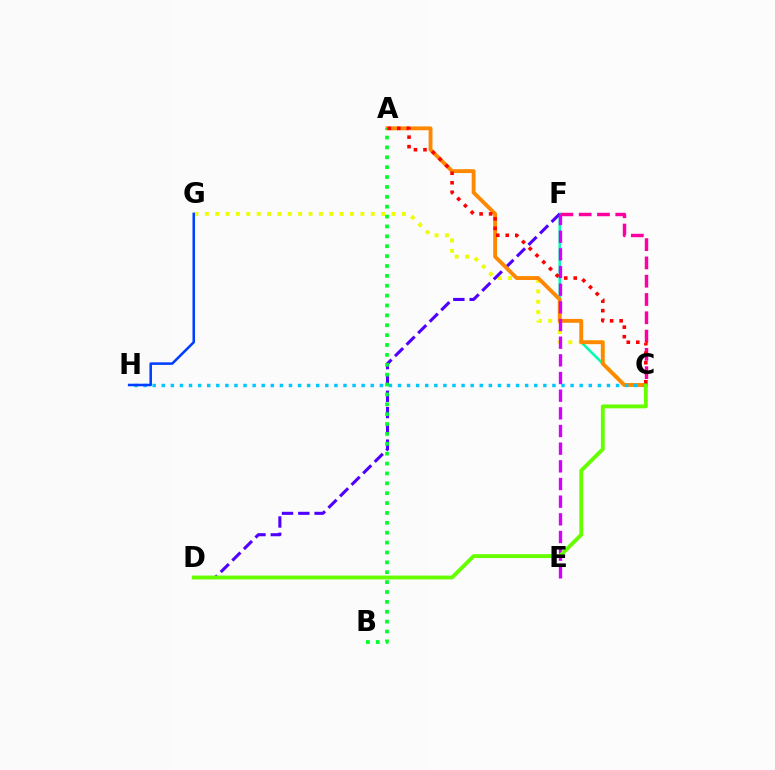{('C', 'G'): [{'color': '#eeff00', 'line_style': 'dotted', 'thickness': 2.82}], ('C', 'F'): [{'color': '#00ffaf', 'line_style': 'solid', 'thickness': 1.86}, {'color': '#ff00a0', 'line_style': 'dashed', 'thickness': 2.48}], ('D', 'F'): [{'color': '#4f00ff', 'line_style': 'dashed', 'thickness': 2.22}], ('A', 'C'): [{'color': '#ff8800', 'line_style': 'solid', 'thickness': 2.78}, {'color': '#ff0000', 'line_style': 'dotted', 'thickness': 2.58}], ('C', 'H'): [{'color': '#00c7ff', 'line_style': 'dotted', 'thickness': 2.47}], ('E', 'F'): [{'color': '#d600ff', 'line_style': 'dashed', 'thickness': 2.4}], ('A', 'B'): [{'color': '#00ff27', 'line_style': 'dotted', 'thickness': 2.68}], ('C', 'D'): [{'color': '#66ff00', 'line_style': 'solid', 'thickness': 2.78}], ('G', 'H'): [{'color': '#003fff', 'line_style': 'solid', 'thickness': 1.83}]}